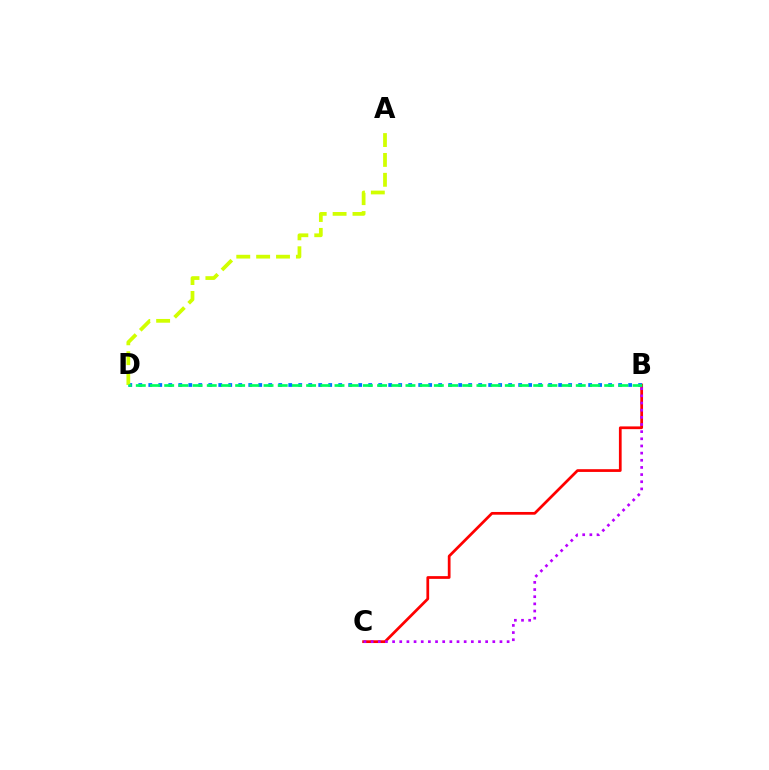{('B', 'C'): [{'color': '#ff0000', 'line_style': 'solid', 'thickness': 1.97}, {'color': '#b900ff', 'line_style': 'dotted', 'thickness': 1.94}], ('B', 'D'): [{'color': '#0074ff', 'line_style': 'dotted', 'thickness': 2.72}, {'color': '#00ff5c', 'line_style': 'dashed', 'thickness': 1.93}], ('A', 'D'): [{'color': '#d1ff00', 'line_style': 'dashed', 'thickness': 2.7}]}